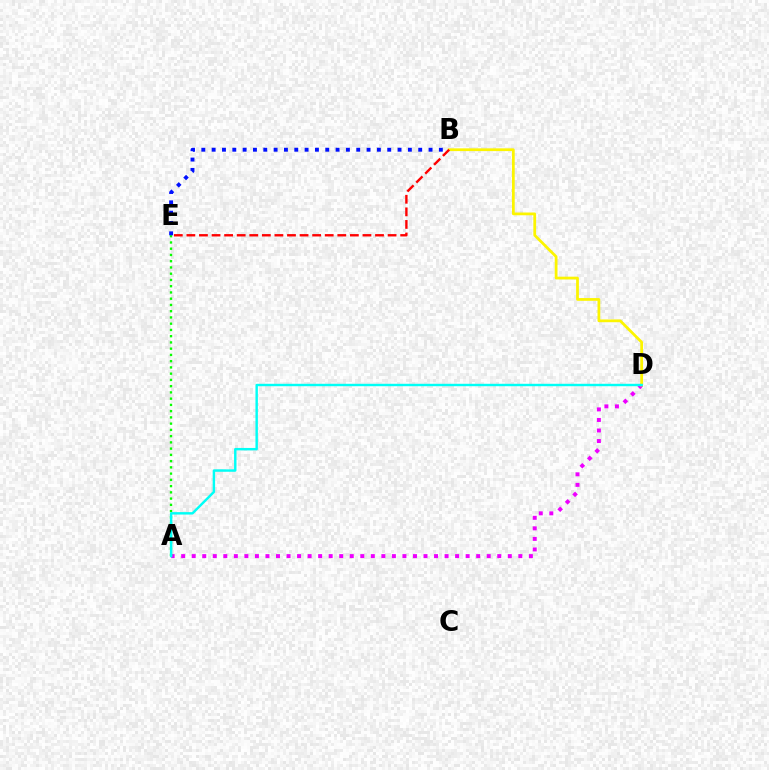{('A', 'D'): [{'color': '#ee00ff', 'line_style': 'dotted', 'thickness': 2.86}, {'color': '#00fff6', 'line_style': 'solid', 'thickness': 1.74}], ('B', 'D'): [{'color': '#fcf500', 'line_style': 'solid', 'thickness': 1.99}], ('B', 'E'): [{'color': '#ff0000', 'line_style': 'dashed', 'thickness': 1.71}, {'color': '#0010ff', 'line_style': 'dotted', 'thickness': 2.81}], ('A', 'E'): [{'color': '#08ff00', 'line_style': 'dotted', 'thickness': 1.7}]}